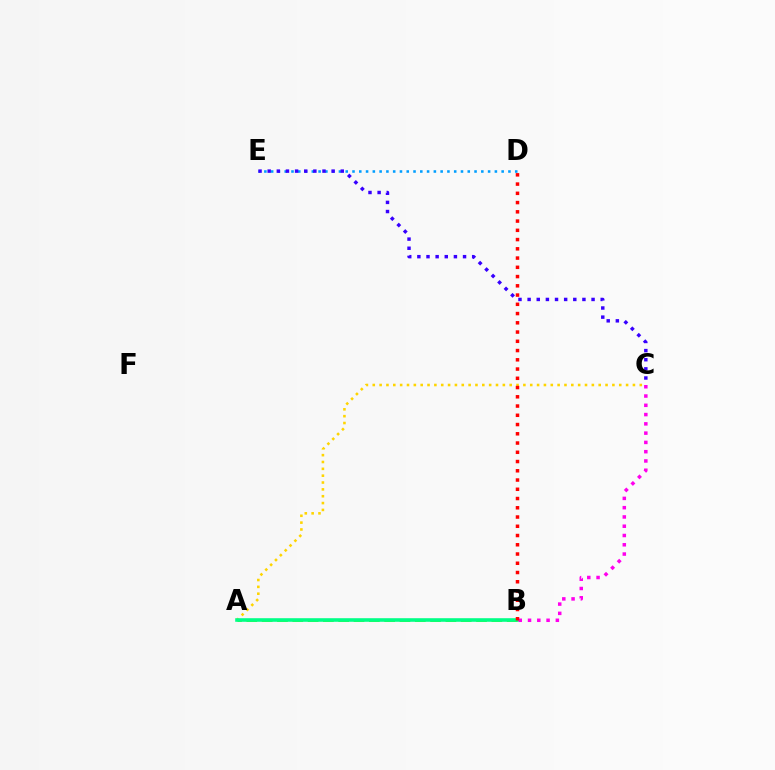{('D', 'E'): [{'color': '#009eff', 'line_style': 'dotted', 'thickness': 1.84}], ('A', 'B'): [{'color': '#4fff00', 'line_style': 'dashed', 'thickness': 2.08}, {'color': '#00ff86', 'line_style': 'solid', 'thickness': 2.58}], ('C', 'E'): [{'color': '#3700ff', 'line_style': 'dotted', 'thickness': 2.48}], ('A', 'C'): [{'color': '#ffd500', 'line_style': 'dotted', 'thickness': 1.86}], ('B', 'C'): [{'color': '#ff00ed', 'line_style': 'dotted', 'thickness': 2.52}], ('B', 'D'): [{'color': '#ff0000', 'line_style': 'dotted', 'thickness': 2.51}]}